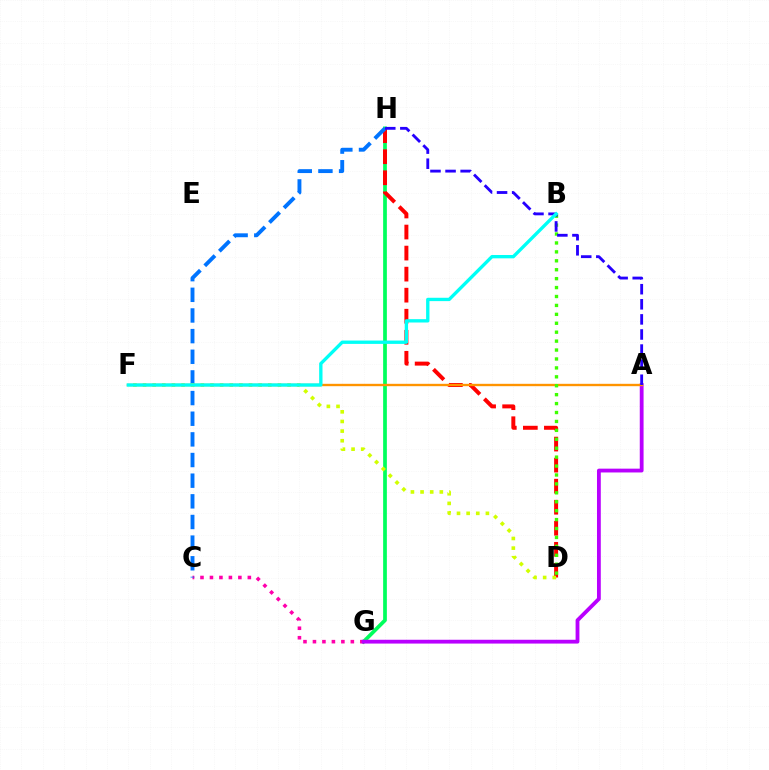{('G', 'H'): [{'color': '#00ff5c', 'line_style': 'solid', 'thickness': 2.68}], ('D', 'H'): [{'color': '#ff0000', 'line_style': 'dashed', 'thickness': 2.86}], ('C', 'G'): [{'color': '#ff00ac', 'line_style': 'dotted', 'thickness': 2.57}], ('C', 'H'): [{'color': '#0074ff', 'line_style': 'dashed', 'thickness': 2.81}], ('D', 'F'): [{'color': '#d1ff00', 'line_style': 'dotted', 'thickness': 2.62}], ('A', 'G'): [{'color': '#b900ff', 'line_style': 'solid', 'thickness': 2.74}], ('A', 'F'): [{'color': '#ff9400', 'line_style': 'solid', 'thickness': 1.7}], ('B', 'D'): [{'color': '#3dff00', 'line_style': 'dotted', 'thickness': 2.42}], ('A', 'H'): [{'color': '#2500ff', 'line_style': 'dashed', 'thickness': 2.05}], ('B', 'F'): [{'color': '#00fff6', 'line_style': 'solid', 'thickness': 2.4}]}